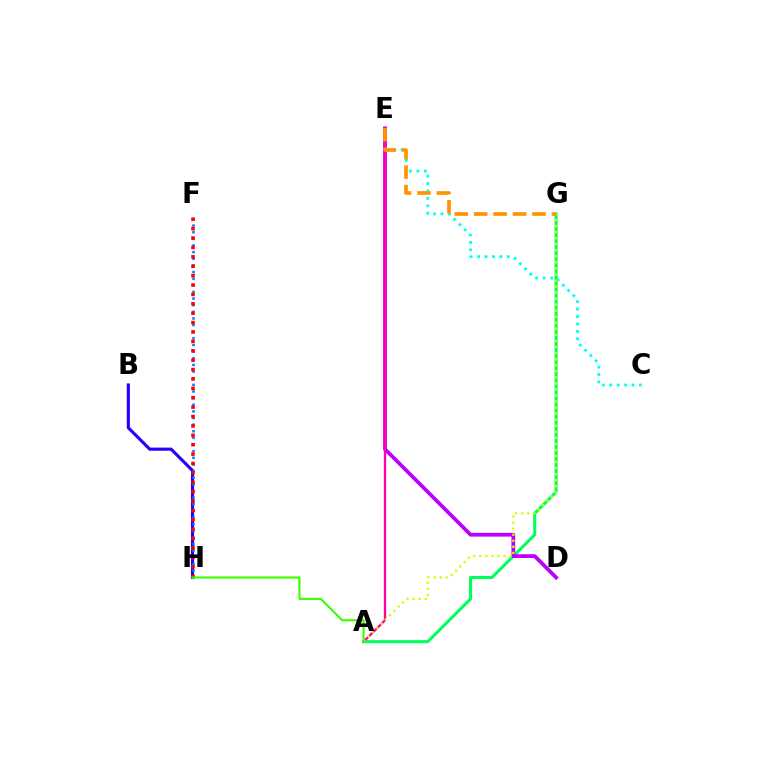{('B', 'H'): [{'color': '#2500ff', 'line_style': 'solid', 'thickness': 2.25}], ('C', 'E'): [{'color': '#00fff6', 'line_style': 'dotted', 'thickness': 2.02}], ('A', 'G'): [{'color': '#00ff5c', 'line_style': 'solid', 'thickness': 2.19}, {'color': '#d1ff00', 'line_style': 'dotted', 'thickness': 1.64}], ('D', 'E'): [{'color': '#b900ff', 'line_style': 'solid', 'thickness': 2.72}], ('F', 'H'): [{'color': '#0074ff', 'line_style': 'dotted', 'thickness': 1.8}, {'color': '#ff0000', 'line_style': 'dotted', 'thickness': 2.55}], ('A', 'E'): [{'color': '#ff00ac', 'line_style': 'solid', 'thickness': 1.67}], ('E', 'G'): [{'color': '#ff9400', 'line_style': 'dashed', 'thickness': 2.64}], ('A', 'H'): [{'color': '#3dff00', 'line_style': 'solid', 'thickness': 1.55}]}